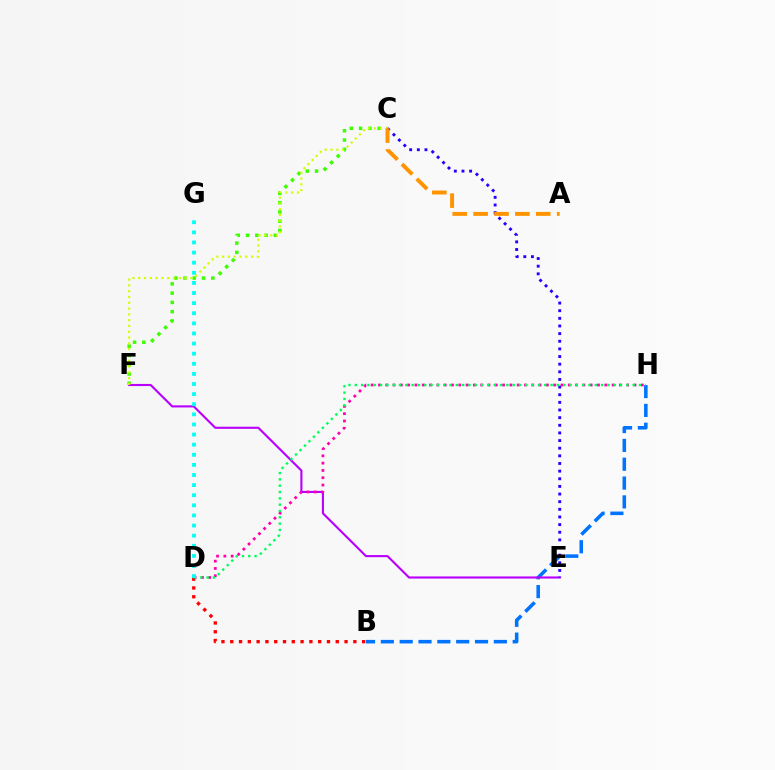{('B', 'H'): [{'color': '#0074ff', 'line_style': 'dashed', 'thickness': 2.56}], ('C', 'F'): [{'color': '#3dff00', 'line_style': 'dotted', 'thickness': 2.52}, {'color': '#d1ff00', 'line_style': 'dotted', 'thickness': 1.57}], ('E', 'F'): [{'color': '#b900ff', 'line_style': 'solid', 'thickness': 1.52}], ('C', 'E'): [{'color': '#2500ff', 'line_style': 'dotted', 'thickness': 2.08}], ('D', 'H'): [{'color': '#ff00ac', 'line_style': 'dotted', 'thickness': 1.98}, {'color': '#00ff5c', 'line_style': 'dotted', 'thickness': 1.72}], ('B', 'D'): [{'color': '#ff0000', 'line_style': 'dotted', 'thickness': 2.39}], ('D', 'G'): [{'color': '#00fff6', 'line_style': 'dotted', 'thickness': 2.75}], ('A', 'C'): [{'color': '#ff9400', 'line_style': 'dashed', 'thickness': 2.84}]}